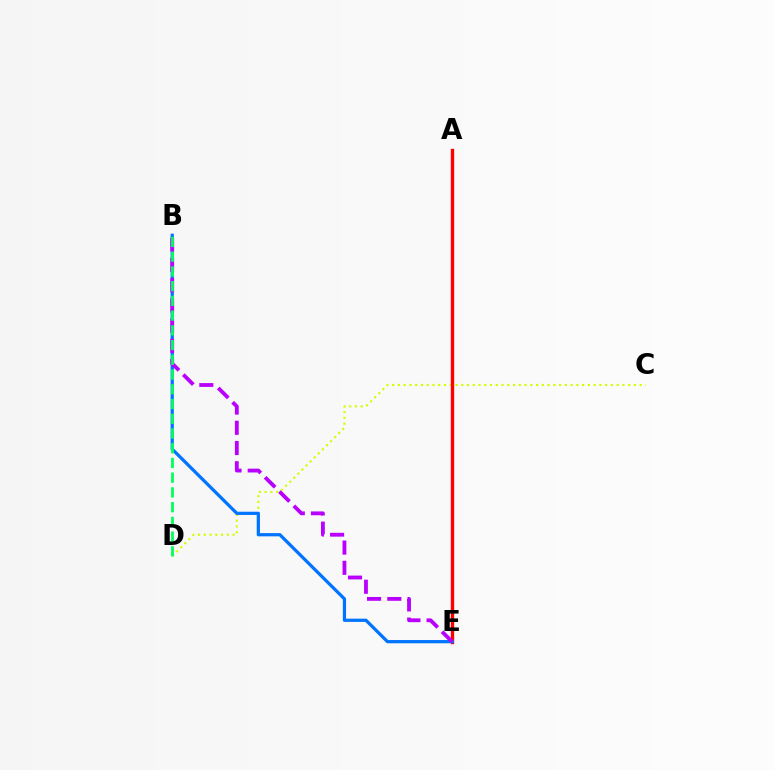{('C', 'D'): [{'color': '#d1ff00', 'line_style': 'dotted', 'thickness': 1.56}], ('A', 'E'): [{'color': '#ff0000', 'line_style': 'solid', 'thickness': 2.42}], ('B', 'E'): [{'color': '#0074ff', 'line_style': 'solid', 'thickness': 2.33}, {'color': '#b900ff', 'line_style': 'dashed', 'thickness': 2.75}], ('B', 'D'): [{'color': '#00ff5c', 'line_style': 'dashed', 'thickness': 2.0}]}